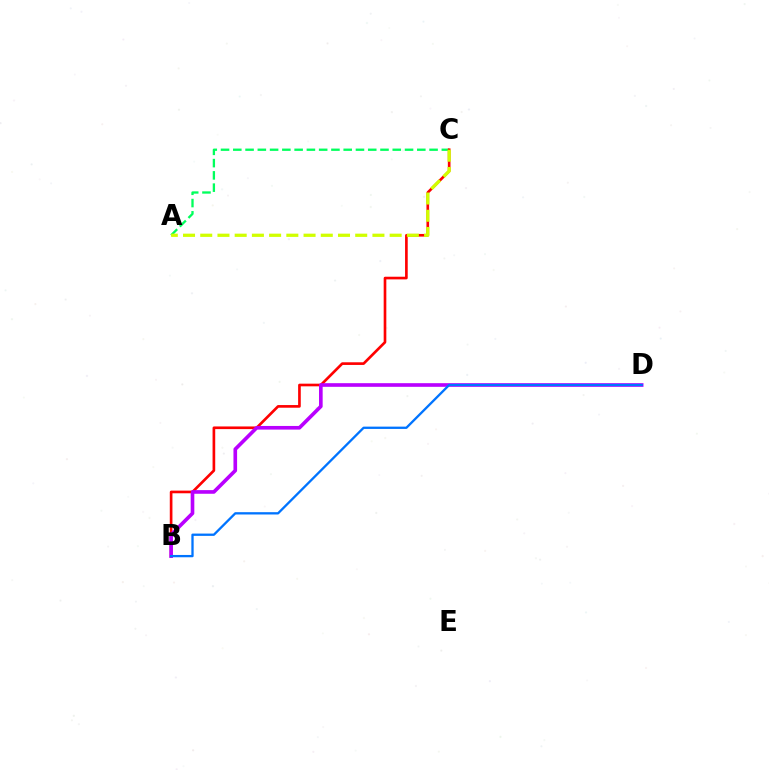{('A', 'C'): [{'color': '#00ff5c', 'line_style': 'dashed', 'thickness': 1.67}, {'color': '#d1ff00', 'line_style': 'dashed', 'thickness': 2.34}], ('B', 'C'): [{'color': '#ff0000', 'line_style': 'solid', 'thickness': 1.91}], ('B', 'D'): [{'color': '#b900ff', 'line_style': 'solid', 'thickness': 2.62}, {'color': '#0074ff', 'line_style': 'solid', 'thickness': 1.66}]}